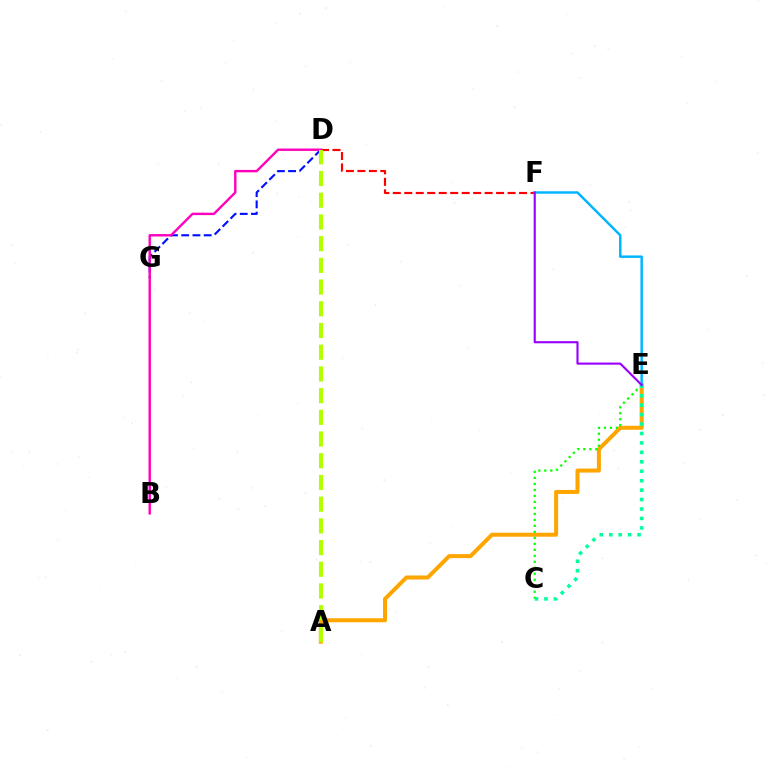{('D', 'G'): [{'color': '#0010ff', 'line_style': 'dashed', 'thickness': 1.53}], ('B', 'D'): [{'color': '#ff00bd', 'line_style': 'solid', 'thickness': 1.73}], ('A', 'E'): [{'color': '#ffa500', 'line_style': 'solid', 'thickness': 2.88}], ('C', 'E'): [{'color': '#08ff00', 'line_style': 'dotted', 'thickness': 1.63}, {'color': '#00ff9d', 'line_style': 'dotted', 'thickness': 2.57}], ('D', 'F'): [{'color': '#ff0000', 'line_style': 'dashed', 'thickness': 1.56}], ('E', 'F'): [{'color': '#00b5ff', 'line_style': 'solid', 'thickness': 1.78}, {'color': '#9b00ff', 'line_style': 'solid', 'thickness': 1.54}], ('A', 'D'): [{'color': '#b3ff00', 'line_style': 'dashed', 'thickness': 2.95}]}